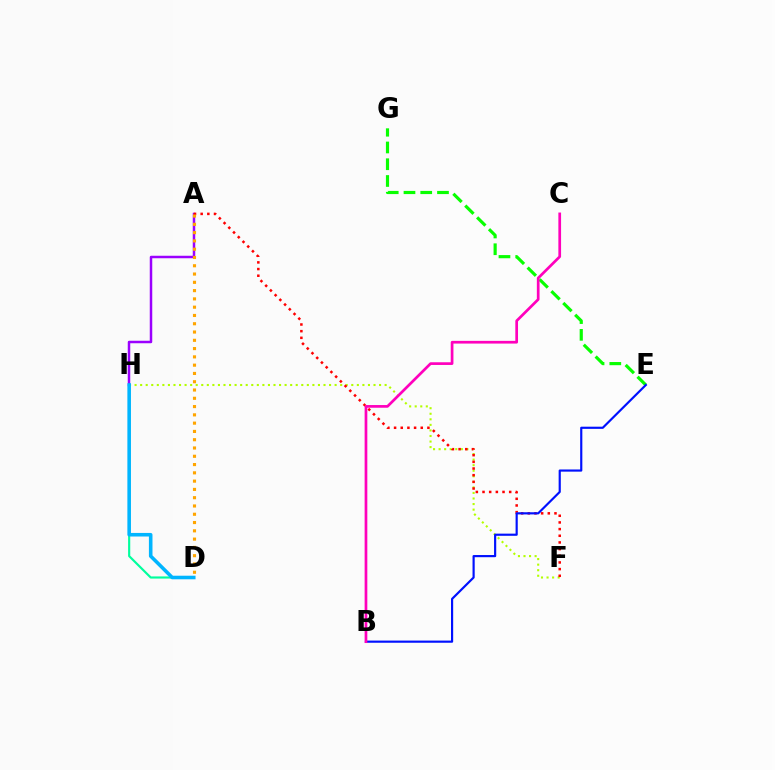{('D', 'H'): [{'color': '#00ff9d', 'line_style': 'solid', 'thickness': 1.55}, {'color': '#00b5ff', 'line_style': 'solid', 'thickness': 2.57}], ('F', 'H'): [{'color': '#b3ff00', 'line_style': 'dotted', 'thickness': 1.51}], ('E', 'G'): [{'color': '#08ff00', 'line_style': 'dashed', 'thickness': 2.28}], ('A', 'H'): [{'color': '#9b00ff', 'line_style': 'solid', 'thickness': 1.79}], ('A', 'F'): [{'color': '#ff0000', 'line_style': 'dotted', 'thickness': 1.81}], ('B', 'E'): [{'color': '#0010ff', 'line_style': 'solid', 'thickness': 1.56}], ('B', 'C'): [{'color': '#ff00bd', 'line_style': 'solid', 'thickness': 1.95}], ('A', 'D'): [{'color': '#ffa500', 'line_style': 'dotted', 'thickness': 2.25}]}